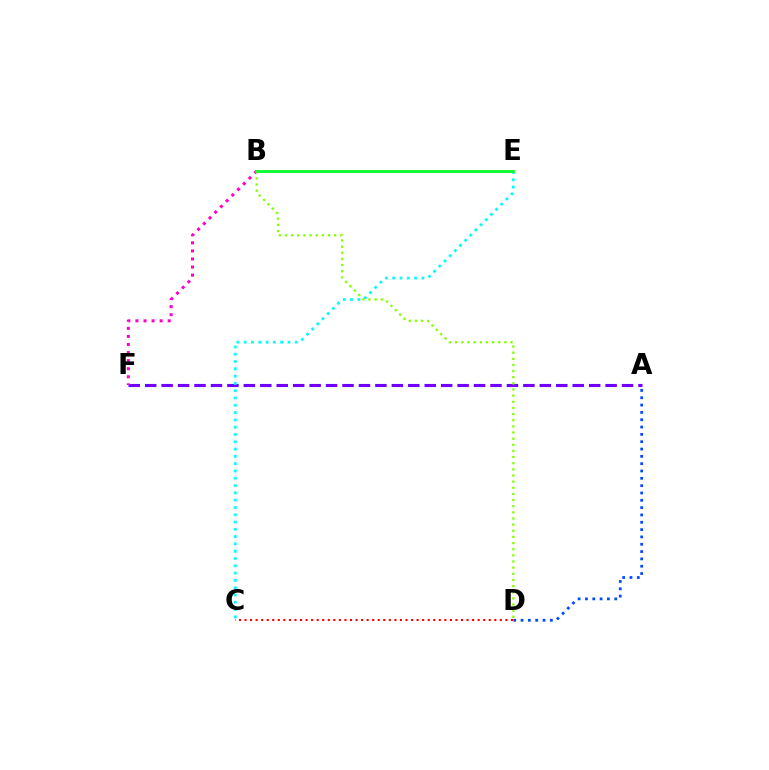{('A', 'F'): [{'color': '#7200ff', 'line_style': 'dashed', 'thickness': 2.23}], ('C', 'D'): [{'color': '#ff0000', 'line_style': 'dotted', 'thickness': 1.51}], ('B', 'F'): [{'color': '#ff00cf', 'line_style': 'dotted', 'thickness': 2.19}], ('B', 'D'): [{'color': '#84ff00', 'line_style': 'dotted', 'thickness': 1.67}], ('C', 'E'): [{'color': '#00fff6', 'line_style': 'dotted', 'thickness': 1.98}], ('B', 'E'): [{'color': '#ffbd00', 'line_style': 'solid', 'thickness': 1.98}, {'color': '#00ff39', 'line_style': 'solid', 'thickness': 1.97}], ('A', 'D'): [{'color': '#004bff', 'line_style': 'dotted', 'thickness': 1.99}]}